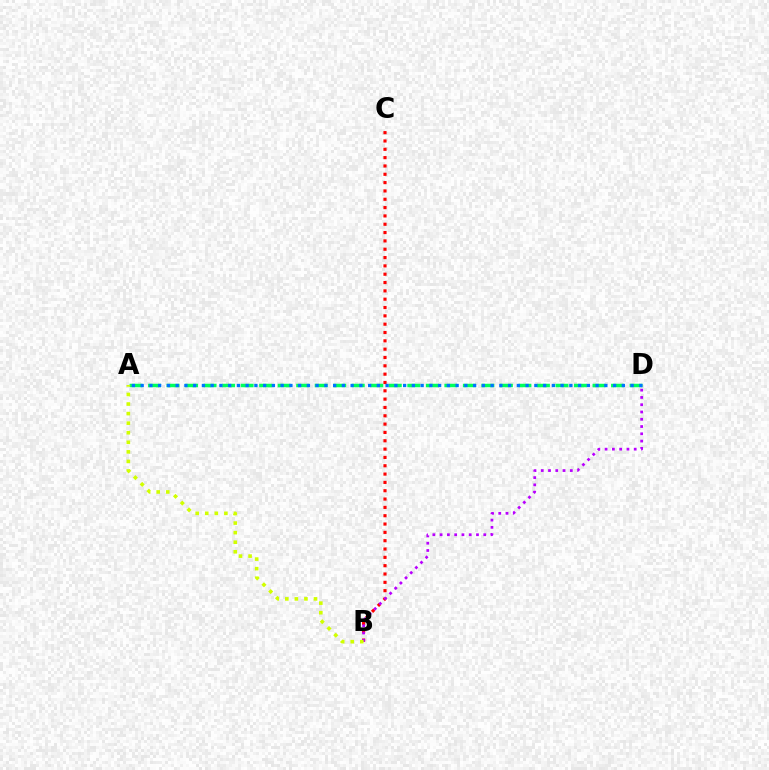{('A', 'D'): [{'color': '#00ff5c', 'line_style': 'dashed', 'thickness': 2.52}, {'color': '#0074ff', 'line_style': 'dotted', 'thickness': 2.38}], ('B', 'C'): [{'color': '#ff0000', 'line_style': 'dotted', 'thickness': 2.26}], ('B', 'D'): [{'color': '#b900ff', 'line_style': 'dotted', 'thickness': 1.98}], ('A', 'B'): [{'color': '#d1ff00', 'line_style': 'dotted', 'thickness': 2.6}]}